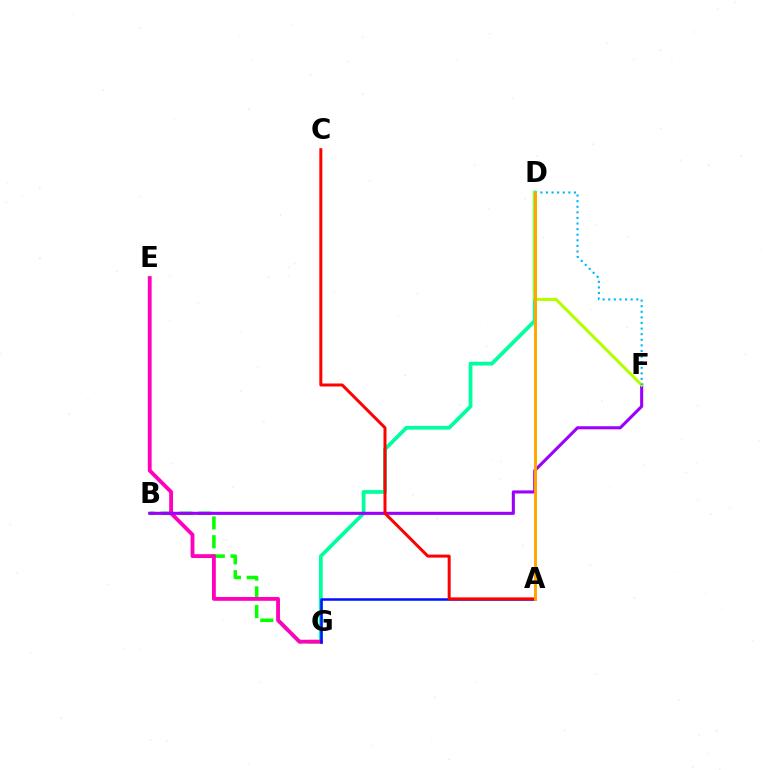{('D', 'G'): [{'color': '#00ff9d', 'line_style': 'solid', 'thickness': 2.71}], ('B', 'G'): [{'color': '#08ff00', 'line_style': 'dashed', 'thickness': 2.55}], ('E', 'G'): [{'color': '#ff00bd', 'line_style': 'solid', 'thickness': 2.76}], ('B', 'F'): [{'color': '#9b00ff', 'line_style': 'solid', 'thickness': 2.22}], ('A', 'G'): [{'color': '#0010ff', 'line_style': 'solid', 'thickness': 1.81}], ('D', 'F'): [{'color': '#b3ff00', 'line_style': 'solid', 'thickness': 2.21}, {'color': '#00b5ff', 'line_style': 'dotted', 'thickness': 1.52}], ('A', 'C'): [{'color': '#ff0000', 'line_style': 'solid', 'thickness': 2.16}], ('A', 'D'): [{'color': '#ffa500', 'line_style': 'solid', 'thickness': 2.09}]}